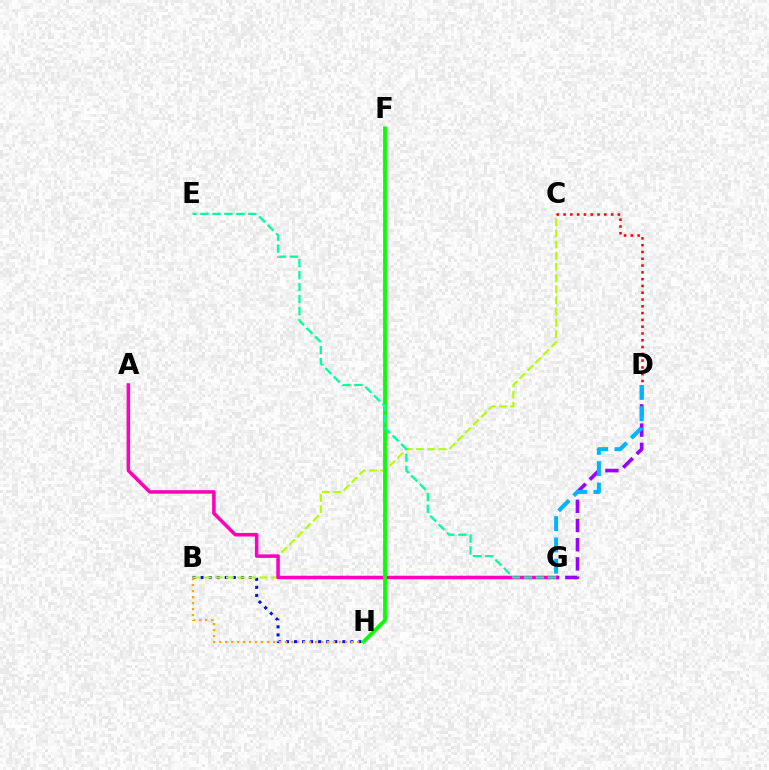{('B', 'H'): [{'color': '#0010ff', 'line_style': 'dotted', 'thickness': 2.19}, {'color': '#ffa500', 'line_style': 'dotted', 'thickness': 1.63}], ('B', 'C'): [{'color': '#b3ff00', 'line_style': 'dashed', 'thickness': 1.52}], ('D', 'G'): [{'color': '#9b00ff', 'line_style': 'dashed', 'thickness': 2.61}, {'color': '#00b5ff', 'line_style': 'dashed', 'thickness': 2.89}], ('A', 'G'): [{'color': '#ff00bd', 'line_style': 'solid', 'thickness': 2.54}], ('F', 'H'): [{'color': '#08ff00', 'line_style': 'solid', 'thickness': 2.73}], ('C', 'D'): [{'color': '#ff0000', 'line_style': 'dotted', 'thickness': 1.84}], ('E', 'G'): [{'color': '#00ff9d', 'line_style': 'dashed', 'thickness': 1.63}]}